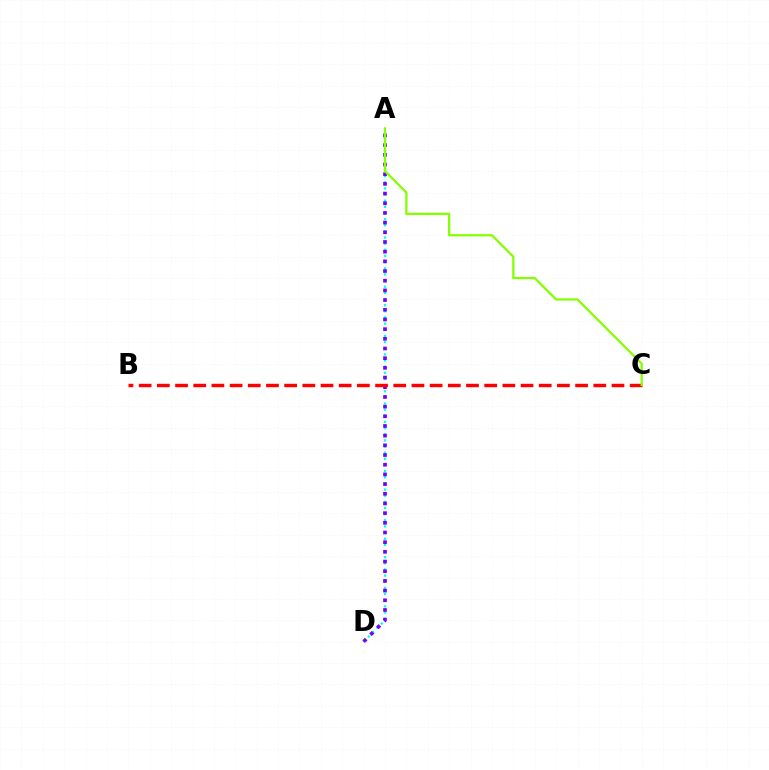{('A', 'D'): [{'color': '#00fff6', 'line_style': 'dotted', 'thickness': 1.67}, {'color': '#7200ff', 'line_style': 'dotted', 'thickness': 2.63}], ('B', 'C'): [{'color': '#ff0000', 'line_style': 'dashed', 'thickness': 2.47}], ('A', 'C'): [{'color': '#84ff00', 'line_style': 'solid', 'thickness': 1.63}]}